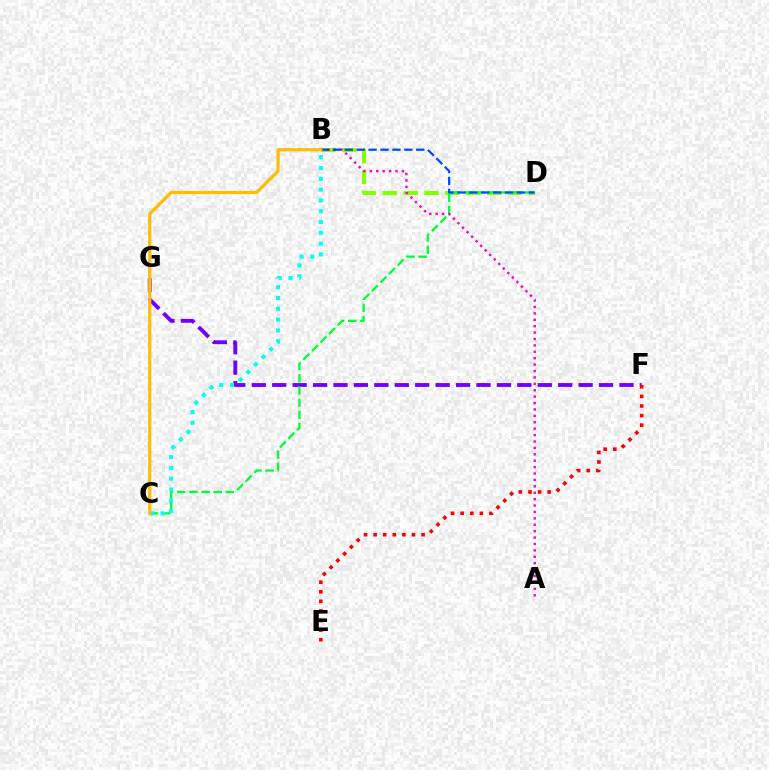{('F', 'G'): [{'color': '#7200ff', 'line_style': 'dashed', 'thickness': 2.77}], ('B', 'D'): [{'color': '#84ff00', 'line_style': 'dashed', 'thickness': 2.84}, {'color': '#004bff', 'line_style': 'dashed', 'thickness': 1.62}], ('C', 'D'): [{'color': '#00ff39', 'line_style': 'dashed', 'thickness': 1.65}], ('E', 'F'): [{'color': '#ff0000', 'line_style': 'dotted', 'thickness': 2.61}], ('B', 'C'): [{'color': '#00fff6', 'line_style': 'dotted', 'thickness': 2.93}, {'color': '#ffbd00', 'line_style': 'solid', 'thickness': 2.28}], ('A', 'B'): [{'color': '#ff00cf', 'line_style': 'dotted', 'thickness': 1.74}]}